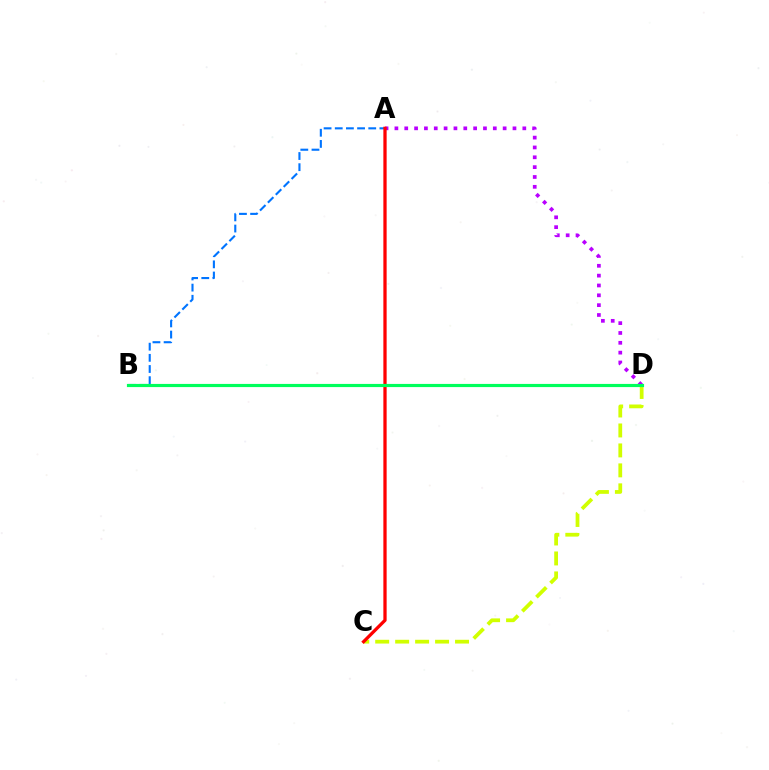{('A', 'B'): [{'color': '#0074ff', 'line_style': 'dashed', 'thickness': 1.52}], ('C', 'D'): [{'color': '#d1ff00', 'line_style': 'dashed', 'thickness': 2.71}], ('A', 'D'): [{'color': '#b900ff', 'line_style': 'dotted', 'thickness': 2.67}], ('A', 'C'): [{'color': '#ff0000', 'line_style': 'solid', 'thickness': 2.36}], ('B', 'D'): [{'color': '#00ff5c', 'line_style': 'solid', 'thickness': 2.28}]}